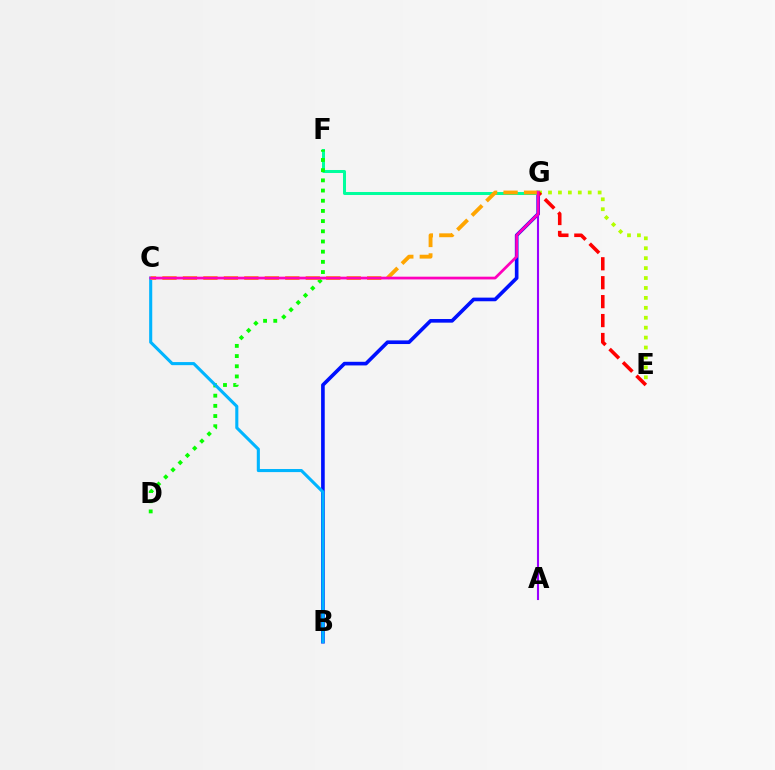{('B', 'G'): [{'color': '#0010ff', 'line_style': 'solid', 'thickness': 2.62}], ('E', 'G'): [{'color': '#b3ff00', 'line_style': 'dotted', 'thickness': 2.7}, {'color': '#ff0000', 'line_style': 'dashed', 'thickness': 2.57}], ('F', 'G'): [{'color': '#00ff9d', 'line_style': 'solid', 'thickness': 2.17}], ('D', 'F'): [{'color': '#08ff00', 'line_style': 'dotted', 'thickness': 2.77}], ('B', 'C'): [{'color': '#00b5ff', 'line_style': 'solid', 'thickness': 2.22}], ('A', 'G'): [{'color': '#9b00ff', 'line_style': 'solid', 'thickness': 1.51}], ('C', 'G'): [{'color': '#ffa500', 'line_style': 'dashed', 'thickness': 2.78}, {'color': '#ff00bd', 'line_style': 'solid', 'thickness': 1.98}]}